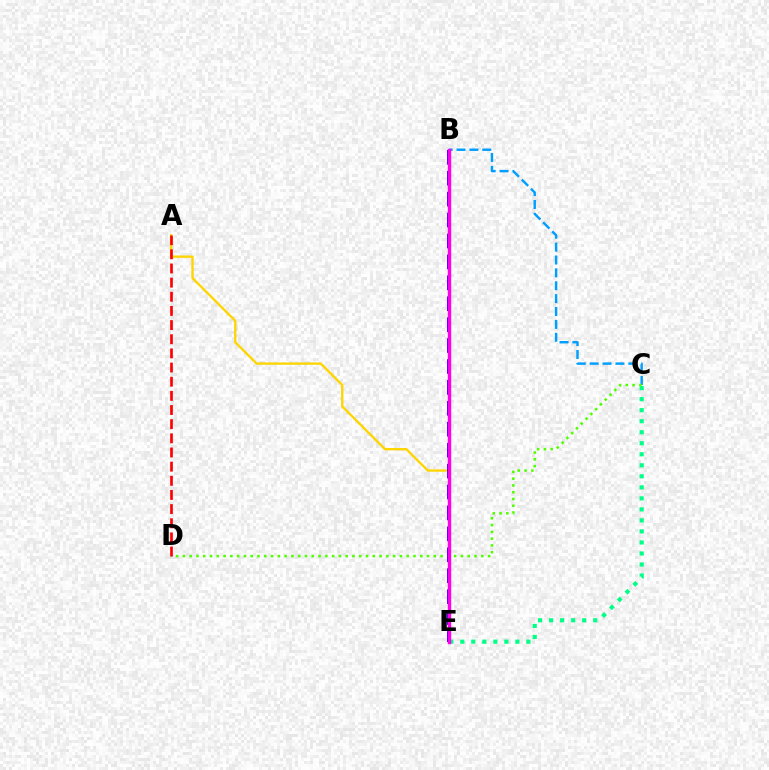{('B', 'C'): [{'color': '#009eff', 'line_style': 'dashed', 'thickness': 1.75}], ('C', 'E'): [{'color': '#00ff86', 'line_style': 'dotted', 'thickness': 3.0}], ('A', 'E'): [{'color': '#ffd500', 'line_style': 'solid', 'thickness': 1.68}], ('C', 'D'): [{'color': '#4fff00', 'line_style': 'dotted', 'thickness': 1.84}], ('B', 'E'): [{'color': '#3700ff', 'line_style': 'dashed', 'thickness': 2.84}, {'color': '#ff00ed', 'line_style': 'solid', 'thickness': 2.45}], ('A', 'D'): [{'color': '#ff0000', 'line_style': 'dashed', 'thickness': 1.92}]}